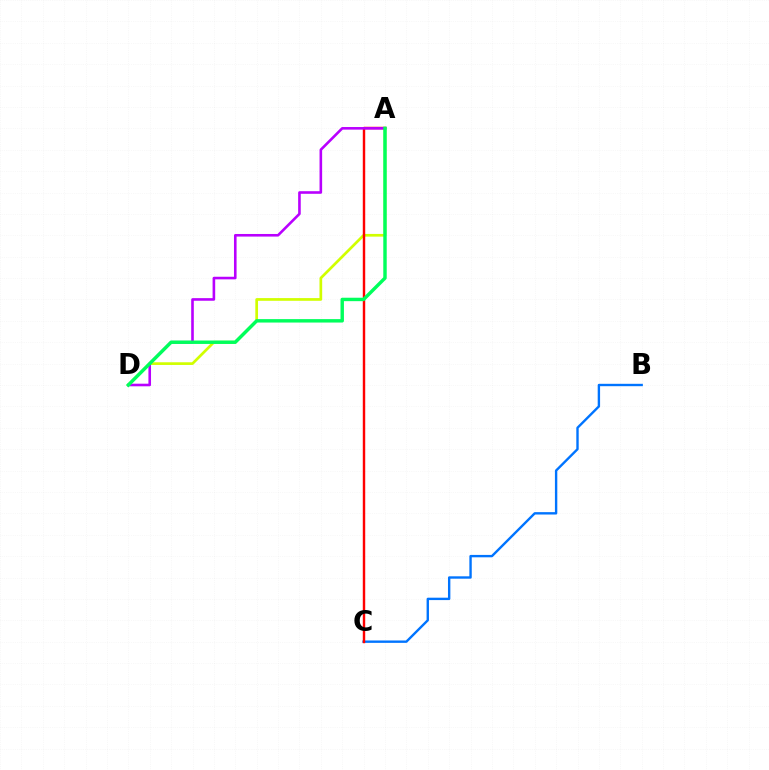{('A', 'D'): [{'color': '#d1ff00', 'line_style': 'solid', 'thickness': 1.95}, {'color': '#b900ff', 'line_style': 'solid', 'thickness': 1.87}, {'color': '#00ff5c', 'line_style': 'solid', 'thickness': 2.47}], ('B', 'C'): [{'color': '#0074ff', 'line_style': 'solid', 'thickness': 1.72}], ('A', 'C'): [{'color': '#ff0000', 'line_style': 'solid', 'thickness': 1.75}]}